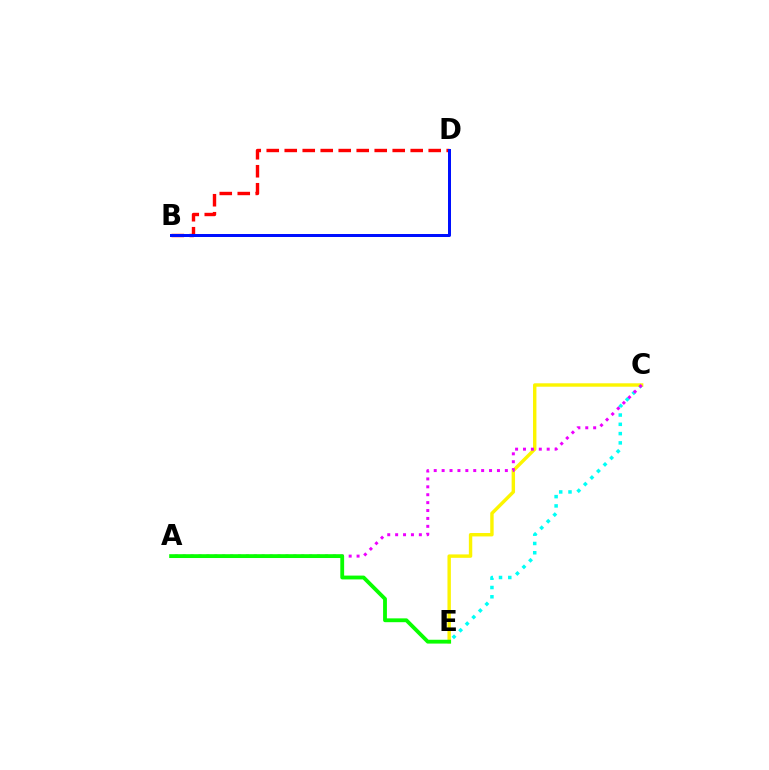{('C', 'E'): [{'color': '#00fff6', 'line_style': 'dotted', 'thickness': 2.52}, {'color': '#fcf500', 'line_style': 'solid', 'thickness': 2.45}], ('B', 'D'): [{'color': '#ff0000', 'line_style': 'dashed', 'thickness': 2.44}, {'color': '#0010ff', 'line_style': 'solid', 'thickness': 2.16}], ('A', 'C'): [{'color': '#ee00ff', 'line_style': 'dotted', 'thickness': 2.15}], ('A', 'E'): [{'color': '#08ff00', 'line_style': 'solid', 'thickness': 2.76}]}